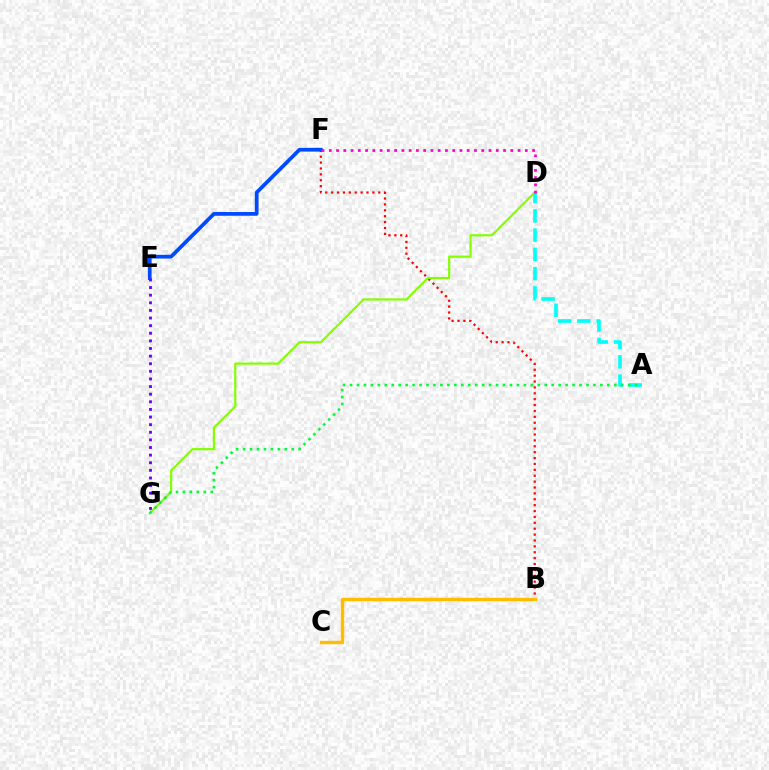{('B', 'F'): [{'color': '#ff0000', 'line_style': 'dotted', 'thickness': 1.6}], ('B', 'C'): [{'color': '#ffbd00', 'line_style': 'solid', 'thickness': 2.45}], ('D', 'G'): [{'color': '#84ff00', 'line_style': 'solid', 'thickness': 1.58}], ('E', 'F'): [{'color': '#004bff', 'line_style': 'solid', 'thickness': 2.69}], ('A', 'D'): [{'color': '#00fff6', 'line_style': 'dashed', 'thickness': 2.61}], ('E', 'G'): [{'color': '#7200ff', 'line_style': 'dotted', 'thickness': 2.07}], ('D', 'F'): [{'color': '#ff00cf', 'line_style': 'dotted', 'thickness': 1.97}], ('A', 'G'): [{'color': '#00ff39', 'line_style': 'dotted', 'thickness': 1.89}]}